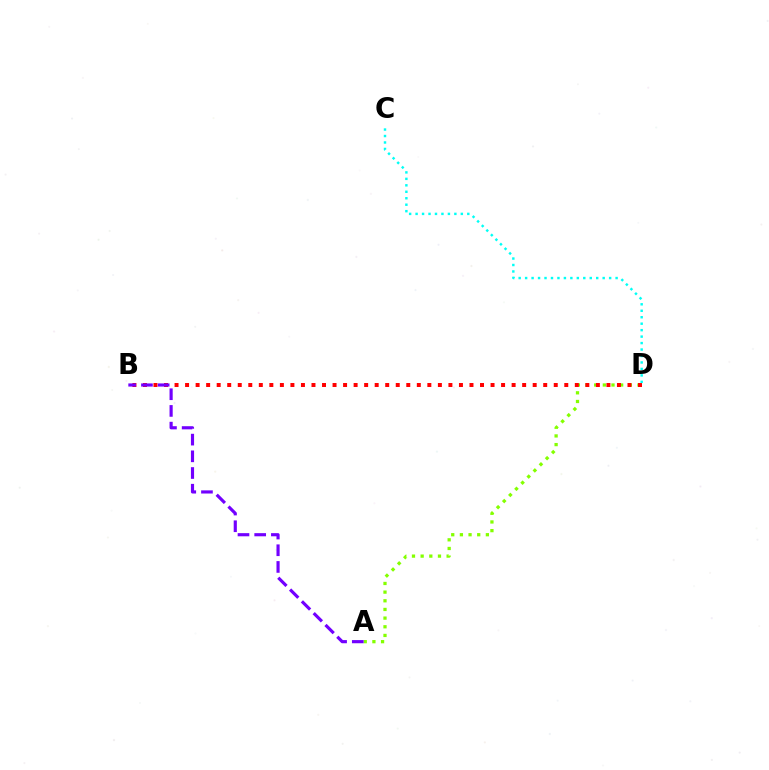{('A', 'D'): [{'color': '#84ff00', 'line_style': 'dotted', 'thickness': 2.35}], ('B', 'D'): [{'color': '#ff0000', 'line_style': 'dotted', 'thickness': 2.86}], ('A', 'B'): [{'color': '#7200ff', 'line_style': 'dashed', 'thickness': 2.27}], ('C', 'D'): [{'color': '#00fff6', 'line_style': 'dotted', 'thickness': 1.76}]}